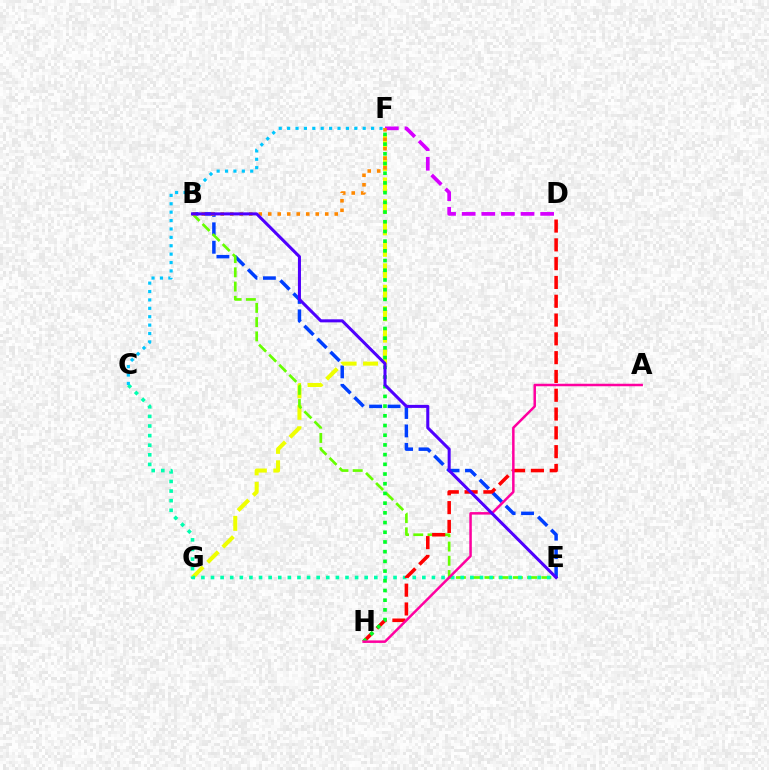{('B', 'E'): [{'color': '#003fff', 'line_style': 'dashed', 'thickness': 2.51}, {'color': '#66ff00', 'line_style': 'dashed', 'thickness': 1.93}, {'color': '#4f00ff', 'line_style': 'solid', 'thickness': 2.19}], ('F', 'G'): [{'color': '#eeff00', 'line_style': 'dashed', 'thickness': 2.91}], ('C', 'E'): [{'color': '#00ffaf', 'line_style': 'dotted', 'thickness': 2.61}], ('D', 'F'): [{'color': '#d600ff', 'line_style': 'dashed', 'thickness': 2.66}], ('D', 'H'): [{'color': '#ff0000', 'line_style': 'dashed', 'thickness': 2.55}], ('B', 'F'): [{'color': '#ff8800', 'line_style': 'dotted', 'thickness': 2.58}], ('F', 'H'): [{'color': '#00ff27', 'line_style': 'dotted', 'thickness': 2.64}], ('A', 'H'): [{'color': '#ff00a0', 'line_style': 'solid', 'thickness': 1.8}], ('C', 'F'): [{'color': '#00c7ff', 'line_style': 'dotted', 'thickness': 2.28}]}